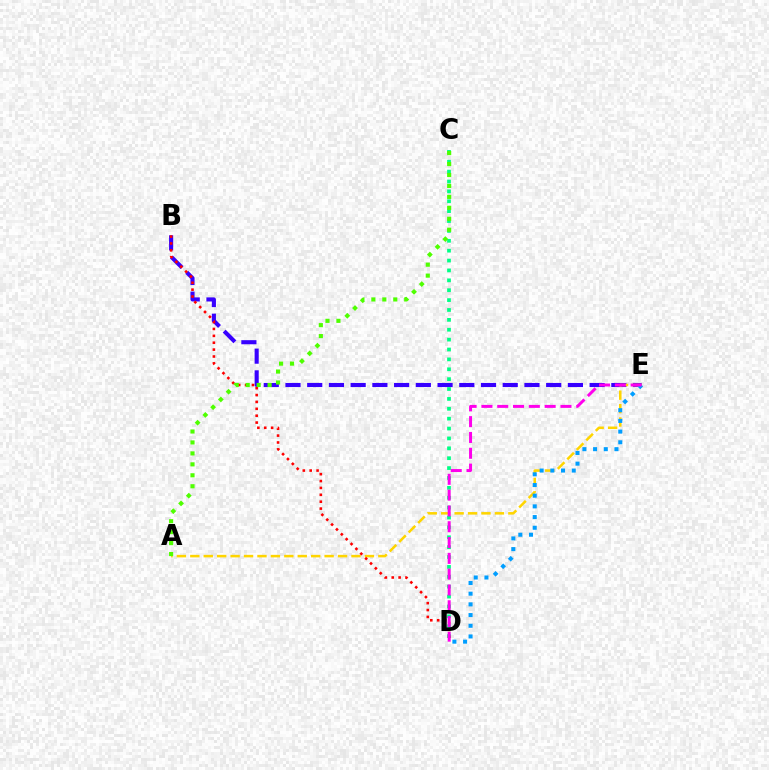{('B', 'E'): [{'color': '#3700ff', 'line_style': 'dashed', 'thickness': 2.95}], ('A', 'E'): [{'color': '#ffd500', 'line_style': 'dashed', 'thickness': 1.82}], ('C', 'D'): [{'color': '#00ff86', 'line_style': 'dotted', 'thickness': 2.68}], ('B', 'D'): [{'color': '#ff0000', 'line_style': 'dotted', 'thickness': 1.87}], ('D', 'E'): [{'color': '#009eff', 'line_style': 'dotted', 'thickness': 2.9}, {'color': '#ff00ed', 'line_style': 'dashed', 'thickness': 2.15}], ('A', 'C'): [{'color': '#4fff00', 'line_style': 'dotted', 'thickness': 2.98}]}